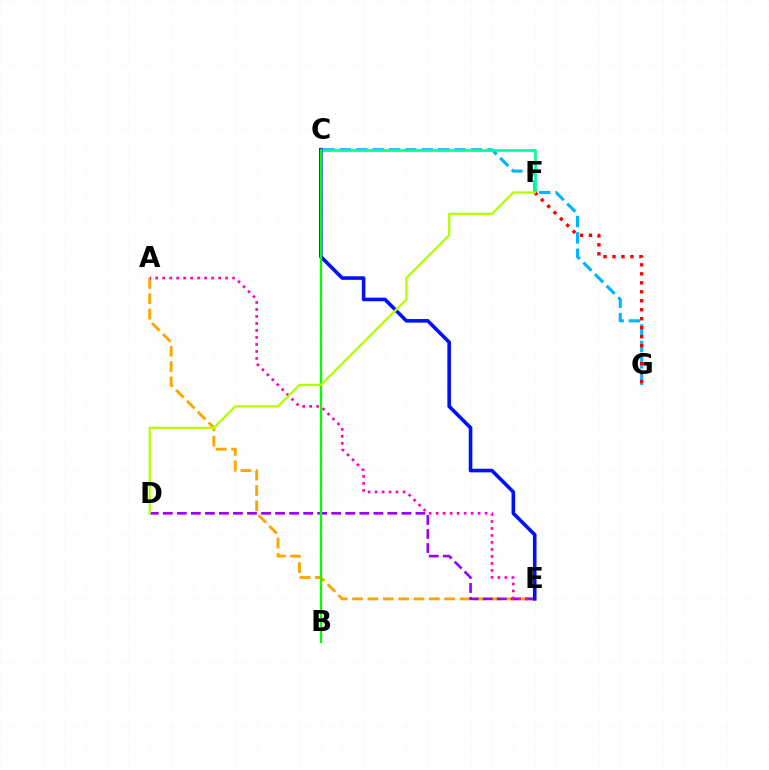{('C', 'G'): [{'color': '#00b5ff', 'line_style': 'dashed', 'thickness': 2.23}], ('C', 'F'): [{'color': '#00ff9d', 'line_style': 'solid', 'thickness': 1.91}], ('A', 'E'): [{'color': '#ffa500', 'line_style': 'dashed', 'thickness': 2.09}, {'color': '#ff00bd', 'line_style': 'dotted', 'thickness': 1.9}], ('D', 'E'): [{'color': '#9b00ff', 'line_style': 'dashed', 'thickness': 1.91}], ('C', 'E'): [{'color': '#0010ff', 'line_style': 'solid', 'thickness': 2.59}], ('B', 'C'): [{'color': '#08ff00', 'line_style': 'solid', 'thickness': 1.67}], ('F', 'G'): [{'color': '#ff0000', 'line_style': 'dotted', 'thickness': 2.44}], ('D', 'F'): [{'color': '#b3ff00', 'line_style': 'solid', 'thickness': 1.65}]}